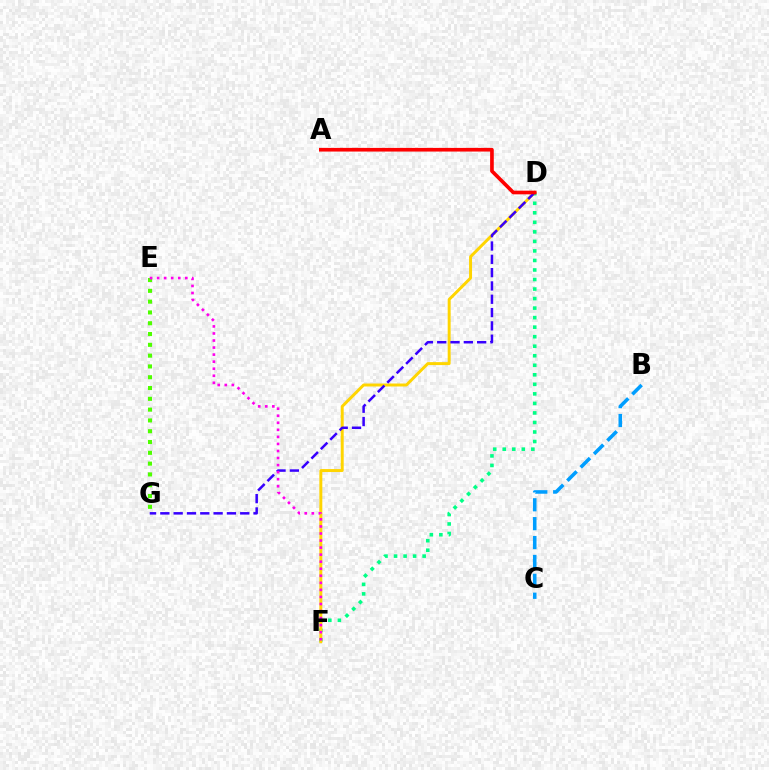{('D', 'F'): [{'color': '#00ff86', 'line_style': 'dotted', 'thickness': 2.59}, {'color': '#ffd500', 'line_style': 'solid', 'thickness': 2.13}], ('D', 'G'): [{'color': '#3700ff', 'line_style': 'dashed', 'thickness': 1.81}], ('E', 'G'): [{'color': '#4fff00', 'line_style': 'dotted', 'thickness': 2.93}], ('E', 'F'): [{'color': '#ff00ed', 'line_style': 'dotted', 'thickness': 1.91}], ('A', 'D'): [{'color': '#ff0000', 'line_style': 'solid', 'thickness': 2.63}], ('B', 'C'): [{'color': '#009eff', 'line_style': 'dashed', 'thickness': 2.57}]}